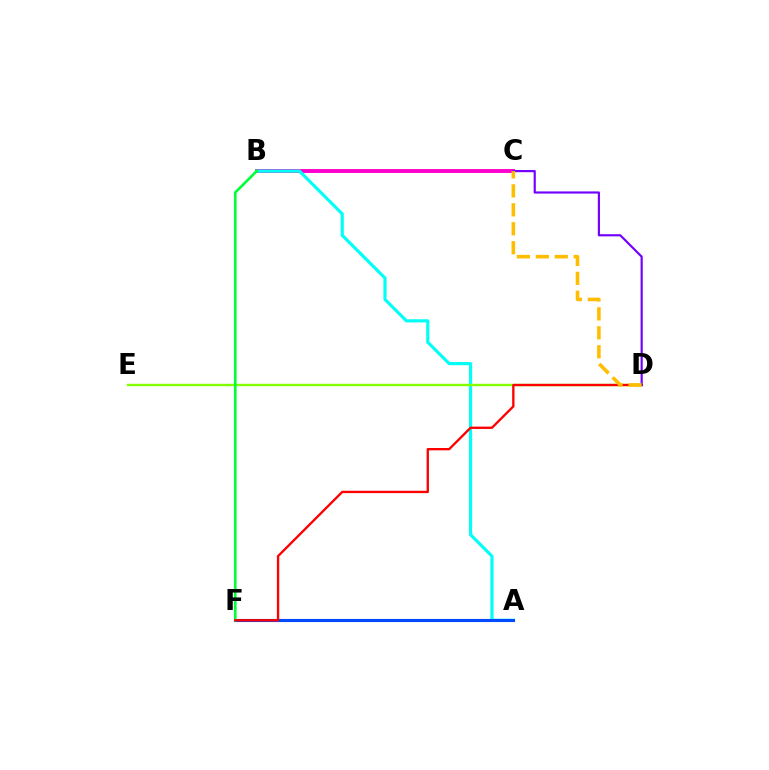{('B', 'C'): [{'color': '#ff00cf', 'line_style': 'solid', 'thickness': 2.8}], ('A', 'B'): [{'color': '#00fff6', 'line_style': 'solid', 'thickness': 2.27}], ('D', 'E'): [{'color': '#84ff00', 'line_style': 'solid', 'thickness': 1.71}], ('A', 'F'): [{'color': '#004bff', 'line_style': 'solid', 'thickness': 2.24}], ('B', 'F'): [{'color': '#00ff39', 'line_style': 'solid', 'thickness': 1.92}], ('D', 'F'): [{'color': '#ff0000', 'line_style': 'solid', 'thickness': 1.68}], ('C', 'D'): [{'color': '#7200ff', 'line_style': 'solid', 'thickness': 1.56}, {'color': '#ffbd00', 'line_style': 'dashed', 'thickness': 2.58}]}